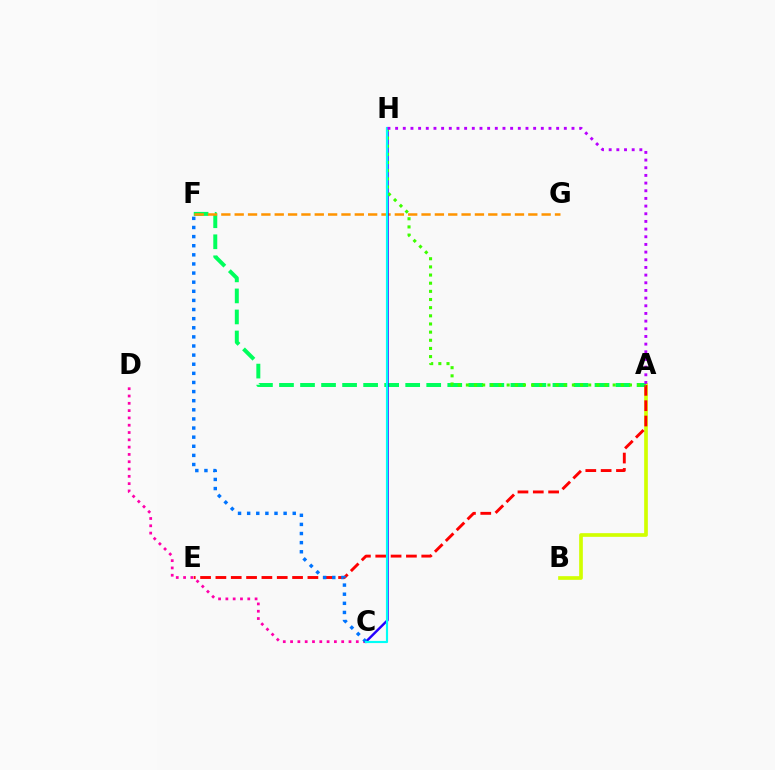{('A', 'B'): [{'color': '#d1ff00', 'line_style': 'solid', 'thickness': 2.65}], ('A', 'F'): [{'color': '#00ff5c', 'line_style': 'dashed', 'thickness': 2.86}], ('F', 'G'): [{'color': '#ff9400', 'line_style': 'dashed', 'thickness': 1.81}], ('C', 'D'): [{'color': '#ff00ac', 'line_style': 'dotted', 'thickness': 1.98}], ('C', 'H'): [{'color': '#2500ff', 'line_style': 'solid', 'thickness': 1.74}, {'color': '#00fff6', 'line_style': 'solid', 'thickness': 1.56}], ('A', 'E'): [{'color': '#ff0000', 'line_style': 'dashed', 'thickness': 2.08}], ('A', 'H'): [{'color': '#3dff00', 'line_style': 'dotted', 'thickness': 2.22}, {'color': '#b900ff', 'line_style': 'dotted', 'thickness': 2.08}], ('C', 'F'): [{'color': '#0074ff', 'line_style': 'dotted', 'thickness': 2.48}]}